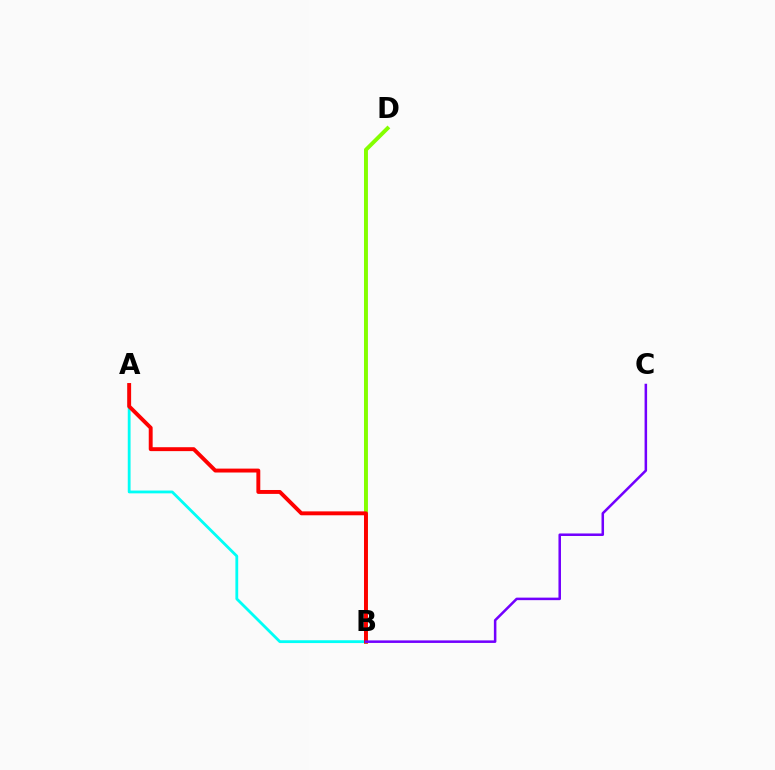{('B', 'D'): [{'color': '#84ff00', 'line_style': 'solid', 'thickness': 2.83}], ('A', 'B'): [{'color': '#00fff6', 'line_style': 'solid', 'thickness': 2.02}, {'color': '#ff0000', 'line_style': 'solid', 'thickness': 2.81}], ('B', 'C'): [{'color': '#7200ff', 'line_style': 'solid', 'thickness': 1.82}]}